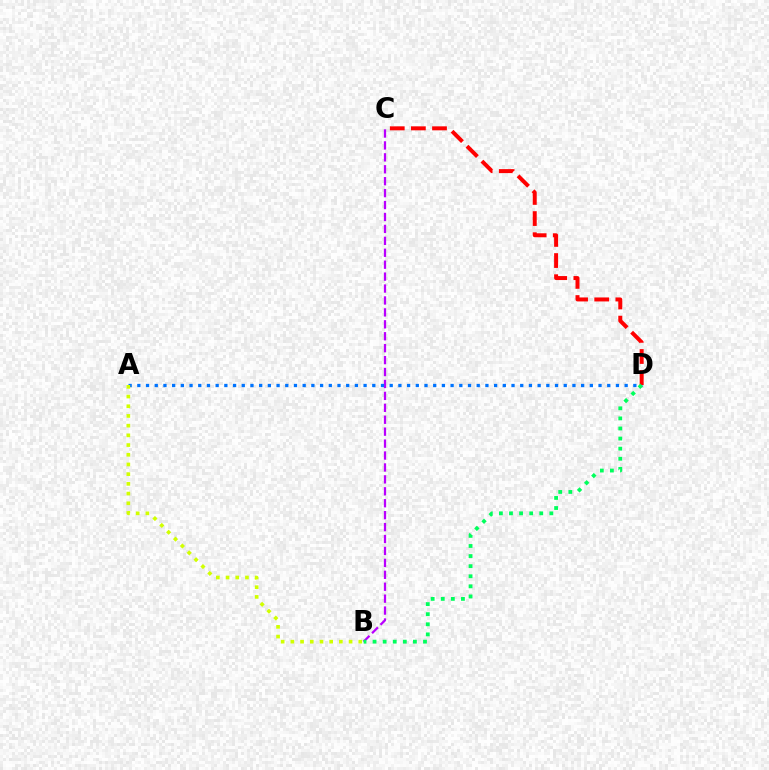{('B', 'C'): [{'color': '#b900ff', 'line_style': 'dashed', 'thickness': 1.62}], ('A', 'D'): [{'color': '#0074ff', 'line_style': 'dotted', 'thickness': 2.36}], ('C', 'D'): [{'color': '#ff0000', 'line_style': 'dashed', 'thickness': 2.87}], ('A', 'B'): [{'color': '#d1ff00', 'line_style': 'dotted', 'thickness': 2.64}], ('B', 'D'): [{'color': '#00ff5c', 'line_style': 'dotted', 'thickness': 2.74}]}